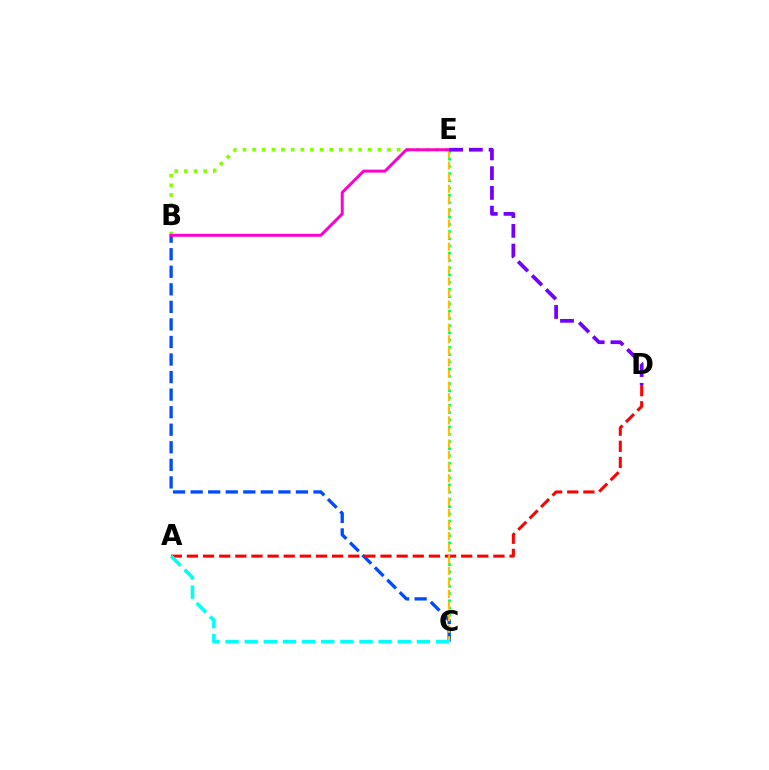{('B', 'E'): [{'color': '#84ff00', 'line_style': 'dotted', 'thickness': 2.62}, {'color': '#ff00cf', 'line_style': 'solid', 'thickness': 2.14}], ('C', 'E'): [{'color': '#00ff39', 'line_style': 'dotted', 'thickness': 1.97}, {'color': '#ffbd00', 'line_style': 'dashed', 'thickness': 1.57}], ('B', 'C'): [{'color': '#004bff', 'line_style': 'dashed', 'thickness': 2.38}], ('A', 'D'): [{'color': '#ff0000', 'line_style': 'dashed', 'thickness': 2.19}], ('D', 'E'): [{'color': '#7200ff', 'line_style': 'dashed', 'thickness': 2.69}], ('A', 'C'): [{'color': '#00fff6', 'line_style': 'dashed', 'thickness': 2.6}]}